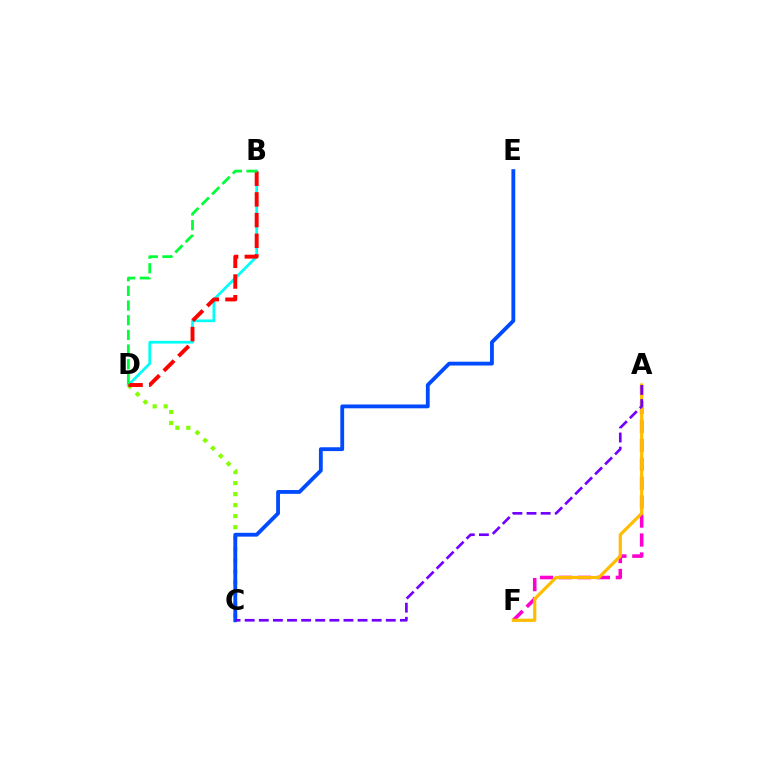{('B', 'D'): [{'color': '#00fff6', 'line_style': 'solid', 'thickness': 1.98}, {'color': '#ff0000', 'line_style': 'dashed', 'thickness': 2.81}, {'color': '#00ff39', 'line_style': 'dashed', 'thickness': 1.99}], ('A', 'F'): [{'color': '#ff00cf', 'line_style': 'dashed', 'thickness': 2.57}, {'color': '#ffbd00', 'line_style': 'solid', 'thickness': 2.29}], ('C', 'D'): [{'color': '#84ff00', 'line_style': 'dotted', 'thickness': 3.0}], ('C', 'E'): [{'color': '#004bff', 'line_style': 'solid', 'thickness': 2.75}], ('A', 'C'): [{'color': '#7200ff', 'line_style': 'dashed', 'thickness': 1.92}]}